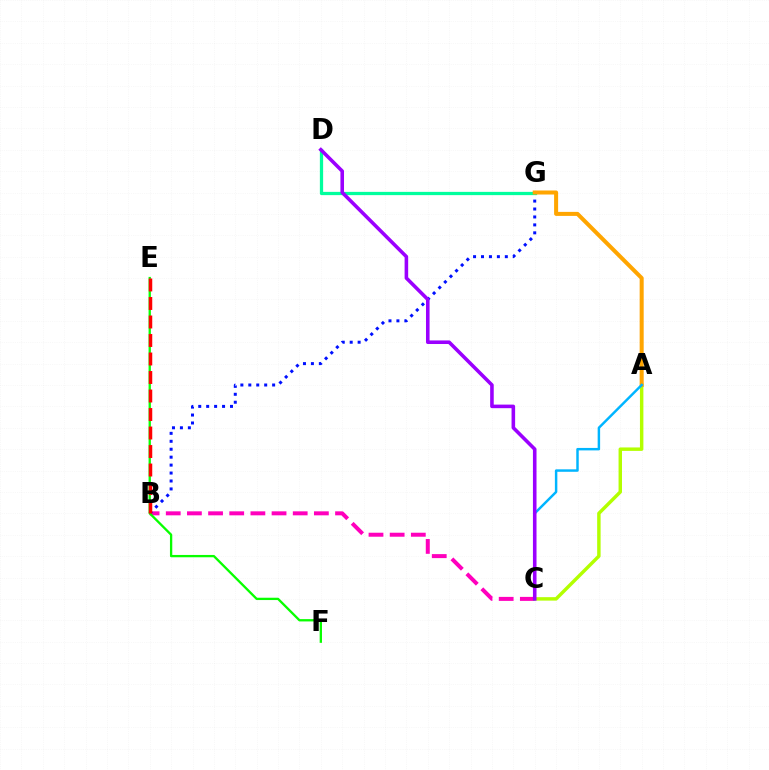{('B', 'C'): [{'color': '#ff00bd', 'line_style': 'dashed', 'thickness': 2.87}], ('B', 'G'): [{'color': '#0010ff', 'line_style': 'dotted', 'thickness': 2.16}], ('A', 'C'): [{'color': '#b3ff00', 'line_style': 'solid', 'thickness': 2.48}, {'color': '#00b5ff', 'line_style': 'solid', 'thickness': 1.77}], ('E', 'F'): [{'color': '#08ff00', 'line_style': 'solid', 'thickness': 1.67}], ('D', 'G'): [{'color': '#00ff9d', 'line_style': 'solid', 'thickness': 2.35}], ('A', 'G'): [{'color': '#ffa500', 'line_style': 'solid', 'thickness': 2.9}], ('B', 'E'): [{'color': '#ff0000', 'line_style': 'dashed', 'thickness': 2.51}], ('C', 'D'): [{'color': '#9b00ff', 'line_style': 'solid', 'thickness': 2.57}]}